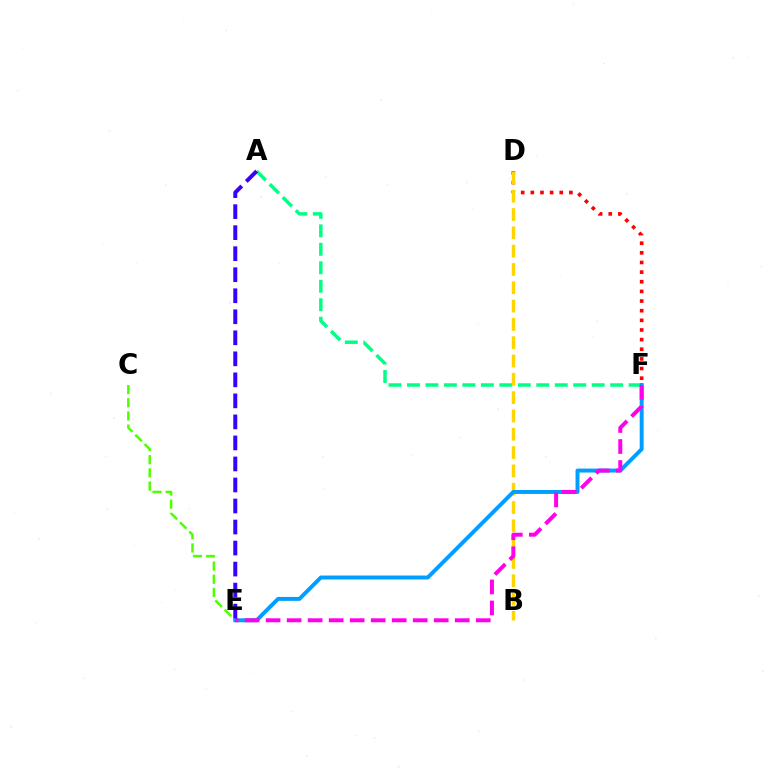{('D', 'F'): [{'color': '#ff0000', 'line_style': 'dotted', 'thickness': 2.62}], ('A', 'F'): [{'color': '#00ff86', 'line_style': 'dashed', 'thickness': 2.51}], ('C', 'E'): [{'color': '#4fff00', 'line_style': 'dashed', 'thickness': 1.79}], ('B', 'D'): [{'color': '#ffd500', 'line_style': 'dashed', 'thickness': 2.49}], ('E', 'F'): [{'color': '#009eff', 'line_style': 'solid', 'thickness': 2.83}, {'color': '#ff00ed', 'line_style': 'dashed', 'thickness': 2.85}], ('A', 'E'): [{'color': '#3700ff', 'line_style': 'dashed', 'thickness': 2.86}]}